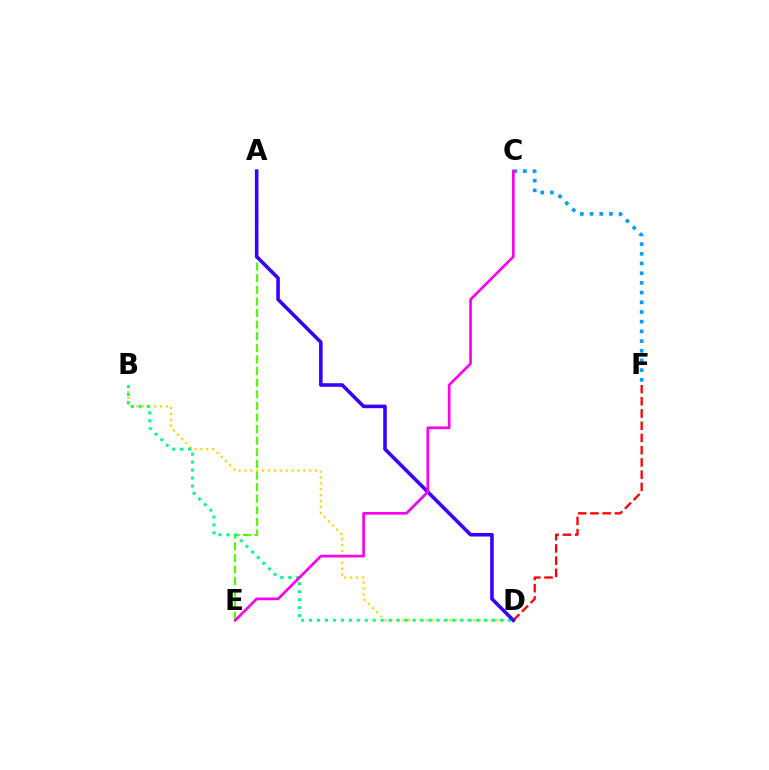{('A', 'E'): [{'color': '#4fff00', 'line_style': 'dashed', 'thickness': 1.58}], ('B', 'D'): [{'color': '#ffd500', 'line_style': 'dotted', 'thickness': 1.6}, {'color': '#00ff86', 'line_style': 'dotted', 'thickness': 2.16}], ('D', 'F'): [{'color': '#ff0000', 'line_style': 'dashed', 'thickness': 1.66}], ('C', 'F'): [{'color': '#009eff', 'line_style': 'dotted', 'thickness': 2.63}], ('A', 'D'): [{'color': '#3700ff', 'line_style': 'solid', 'thickness': 2.57}], ('C', 'E'): [{'color': '#ff00ed', 'line_style': 'solid', 'thickness': 1.93}]}